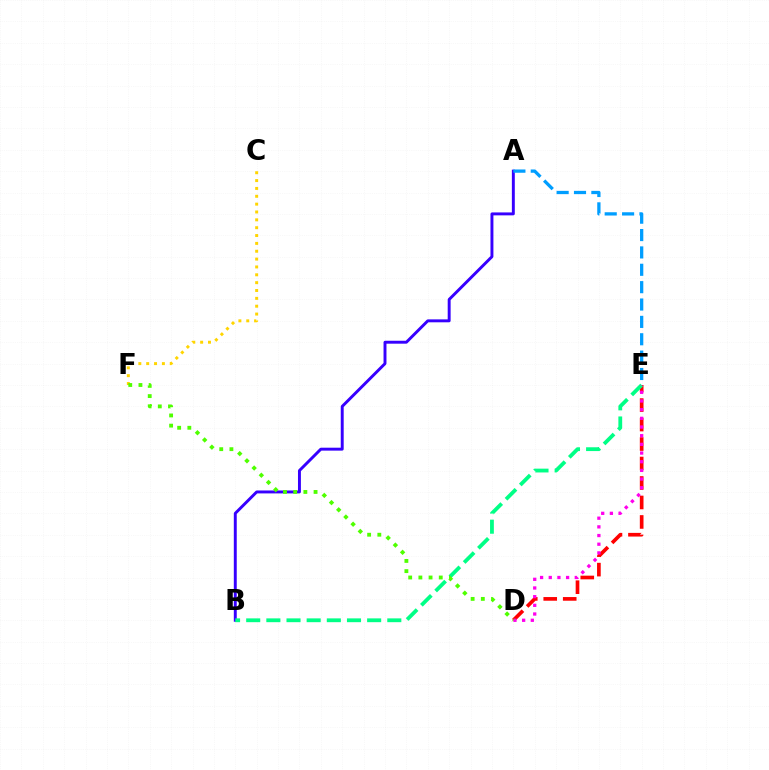{('C', 'F'): [{'color': '#ffd500', 'line_style': 'dotted', 'thickness': 2.13}], ('A', 'B'): [{'color': '#3700ff', 'line_style': 'solid', 'thickness': 2.11}], ('D', 'E'): [{'color': '#ff0000', 'line_style': 'dashed', 'thickness': 2.65}, {'color': '#ff00ed', 'line_style': 'dotted', 'thickness': 2.36}], ('B', 'E'): [{'color': '#00ff86', 'line_style': 'dashed', 'thickness': 2.74}], ('A', 'E'): [{'color': '#009eff', 'line_style': 'dashed', 'thickness': 2.36}], ('D', 'F'): [{'color': '#4fff00', 'line_style': 'dotted', 'thickness': 2.77}]}